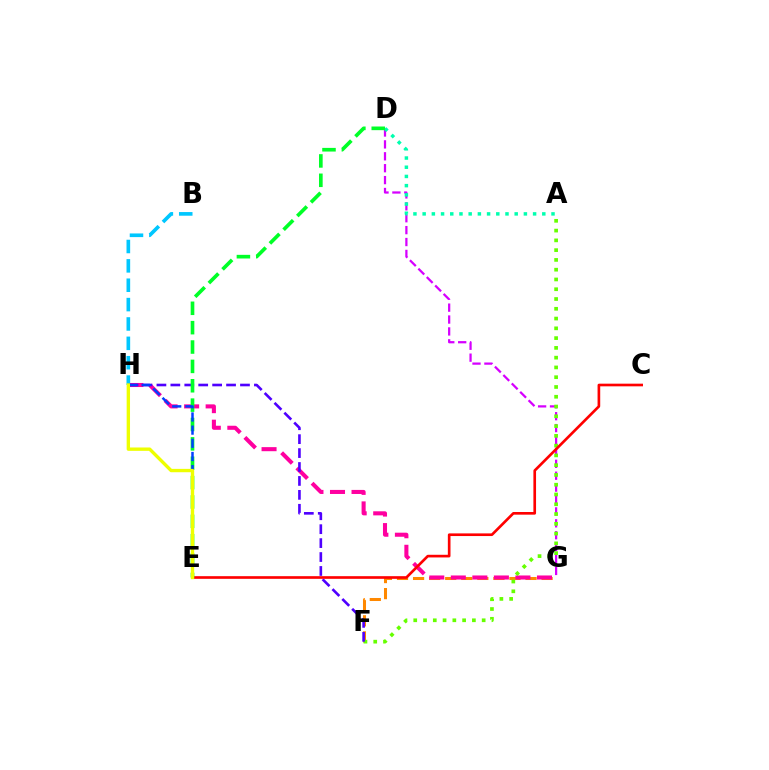{('F', 'G'): [{'color': '#ff8800', 'line_style': 'dashed', 'thickness': 2.18}], ('G', 'H'): [{'color': '#ff00a0', 'line_style': 'dashed', 'thickness': 2.93}], ('B', 'H'): [{'color': '#00c7ff', 'line_style': 'dashed', 'thickness': 2.63}], ('D', 'G'): [{'color': '#d600ff', 'line_style': 'dashed', 'thickness': 1.62}], ('A', 'F'): [{'color': '#66ff00', 'line_style': 'dotted', 'thickness': 2.66}], ('F', 'H'): [{'color': '#4f00ff', 'line_style': 'dashed', 'thickness': 1.89}], ('A', 'D'): [{'color': '#00ffaf', 'line_style': 'dotted', 'thickness': 2.5}], ('C', 'E'): [{'color': '#ff0000', 'line_style': 'solid', 'thickness': 1.91}], ('D', 'E'): [{'color': '#00ff27', 'line_style': 'dashed', 'thickness': 2.63}], ('E', 'H'): [{'color': '#003fff', 'line_style': 'dashed', 'thickness': 1.79}, {'color': '#eeff00', 'line_style': 'solid', 'thickness': 2.42}]}